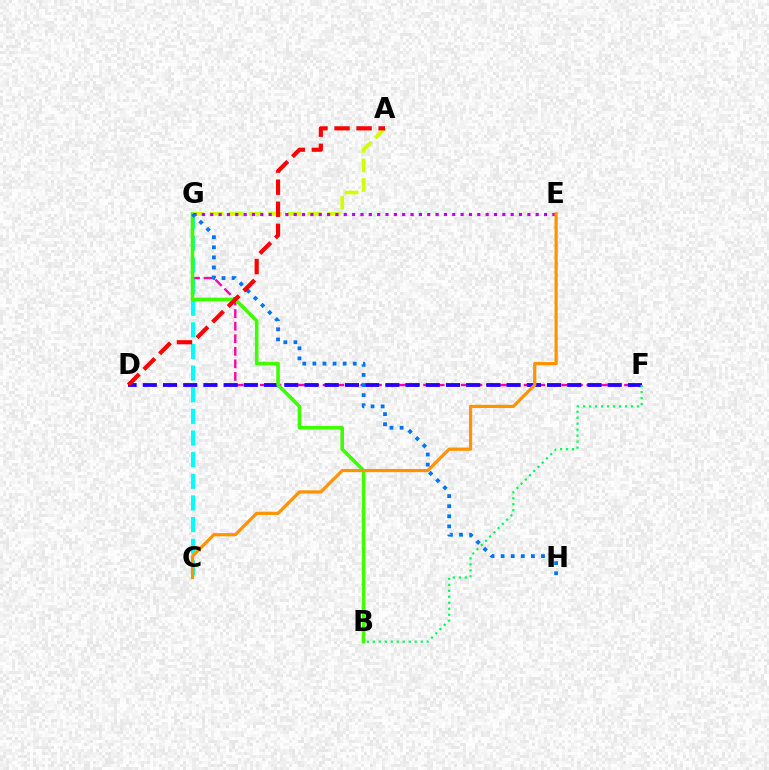{('C', 'G'): [{'color': '#00fff6', 'line_style': 'dashed', 'thickness': 2.94}], ('F', 'G'): [{'color': '#ff00ac', 'line_style': 'dashed', 'thickness': 1.71}], ('D', 'F'): [{'color': '#2500ff', 'line_style': 'dashed', 'thickness': 2.75}], ('B', 'G'): [{'color': '#3dff00', 'line_style': 'solid', 'thickness': 2.57}], ('A', 'G'): [{'color': '#d1ff00', 'line_style': 'dashed', 'thickness': 2.66}], ('E', 'G'): [{'color': '#b900ff', 'line_style': 'dotted', 'thickness': 2.27}], ('C', 'E'): [{'color': '#ff9400', 'line_style': 'solid', 'thickness': 2.32}], ('G', 'H'): [{'color': '#0074ff', 'line_style': 'dotted', 'thickness': 2.74}], ('B', 'F'): [{'color': '#00ff5c', 'line_style': 'dotted', 'thickness': 1.63}], ('A', 'D'): [{'color': '#ff0000', 'line_style': 'dashed', 'thickness': 3.0}]}